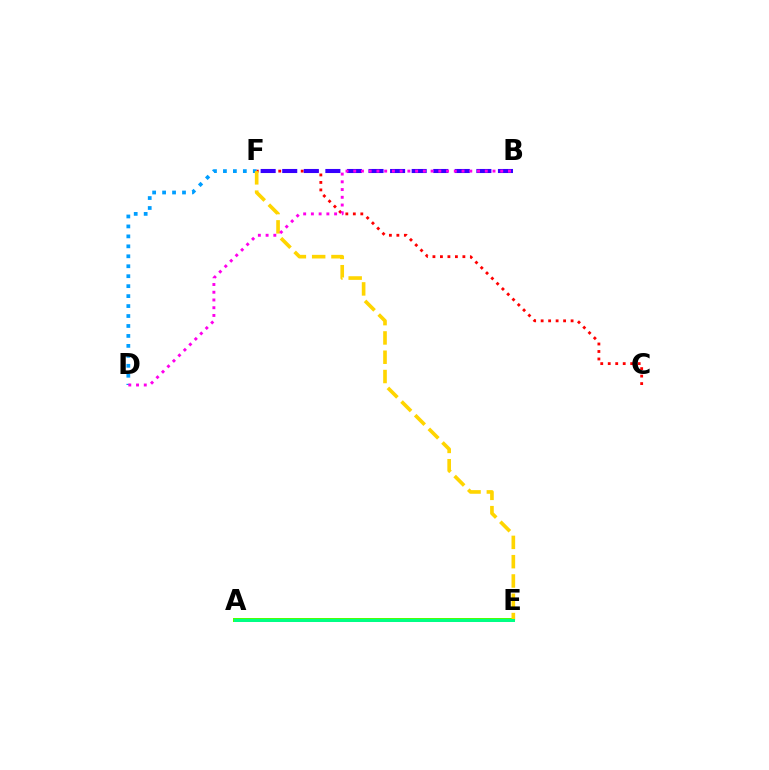{('A', 'E'): [{'color': '#4fff00', 'line_style': 'solid', 'thickness': 2.86}, {'color': '#00ff86', 'line_style': 'solid', 'thickness': 2.16}], ('D', 'F'): [{'color': '#009eff', 'line_style': 'dotted', 'thickness': 2.7}], ('C', 'F'): [{'color': '#ff0000', 'line_style': 'dotted', 'thickness': 2.03}], ('E', 'F'): [{'color': '#ffd500', 'line_style': 'dashed', 'thickness': 2.62}], ('B', 'F'): [{'color': '#3700ff', 'line_style': 'dashed', 'thickness': 2.93}], ('B', 'D'): [{'color': '#ff00ed', 'line_style': 'dotted', 'thickness': 2.1}]}